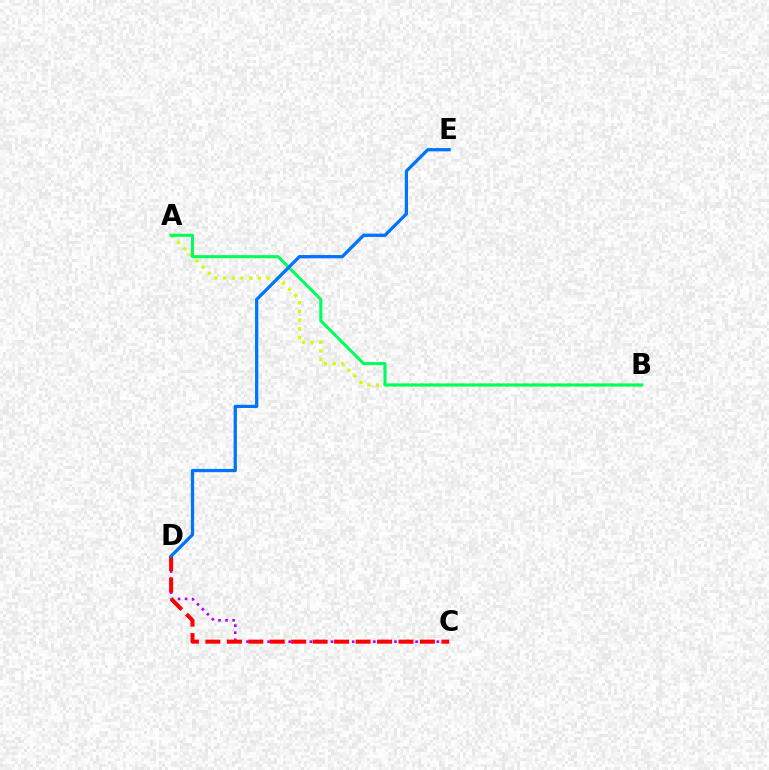{('C', 'D'): [{'color': '#b900ff', 'line_style': 'dotted', 'thickness': 1.92}, {'color': '#ff0000', 'line_style': 'dashed', 'thickness': 2.91}], ('A', 'B'): [{'color': '#d1ff00', 'line_style': 'dotted', 'thickness': 2.36}, {'color': '#00ff5c', 'line_style': 'solid', 'thickness': 2.21}], ('D', 'E'): [{'color': '#0074ff', 'line_style': 'solid', 'thickness': 2.34}]}